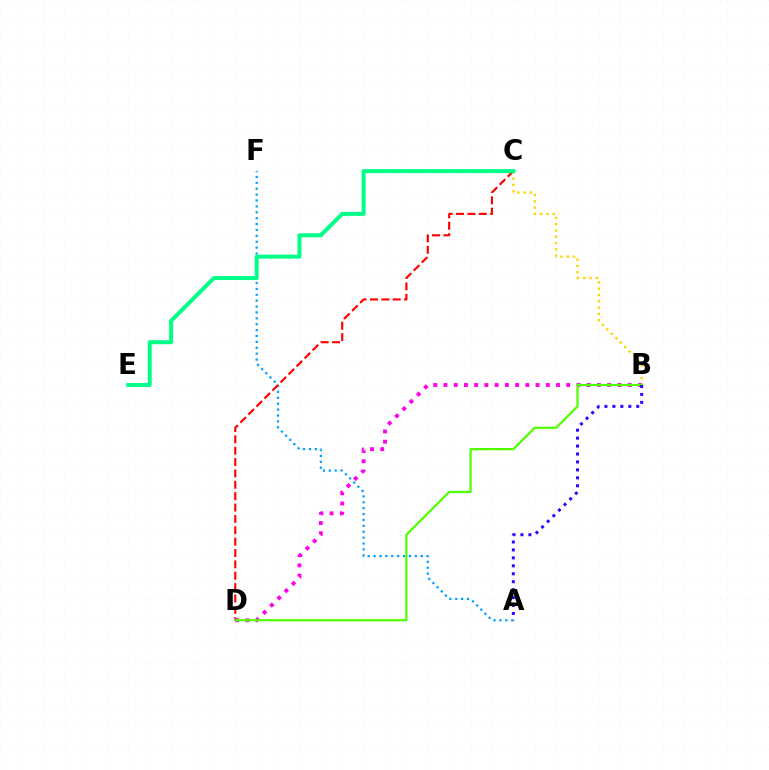{('B', 'C'): [{'color': '#ffd500', 'line_style': 'dotted', 'thickness': 1.71}], ('A', 'F'): [{'color': '#009eff', 'line_style': 'dotted', 'thickness': 1.6}], ('C', 'D'): [{'color': '#ff0000', 'line_style': 'dashed', 'thickness': 1.54}], ('C', 'E'): [{'color': '#00ff86', 'line_style': 'solid', 'thickness': 2.87}], ('B', 'D'): [{'color': '#ff00ed', 'line_style': 'dotted', 'thickness': 2.78}, {'color': '#4fff00', 'line_style': 'solid', 'thickness': 1.61}], ('A', 'B'): [{'color': '#3700ff', 'line_style': 'dotted', 'thickness': 2.16}]}